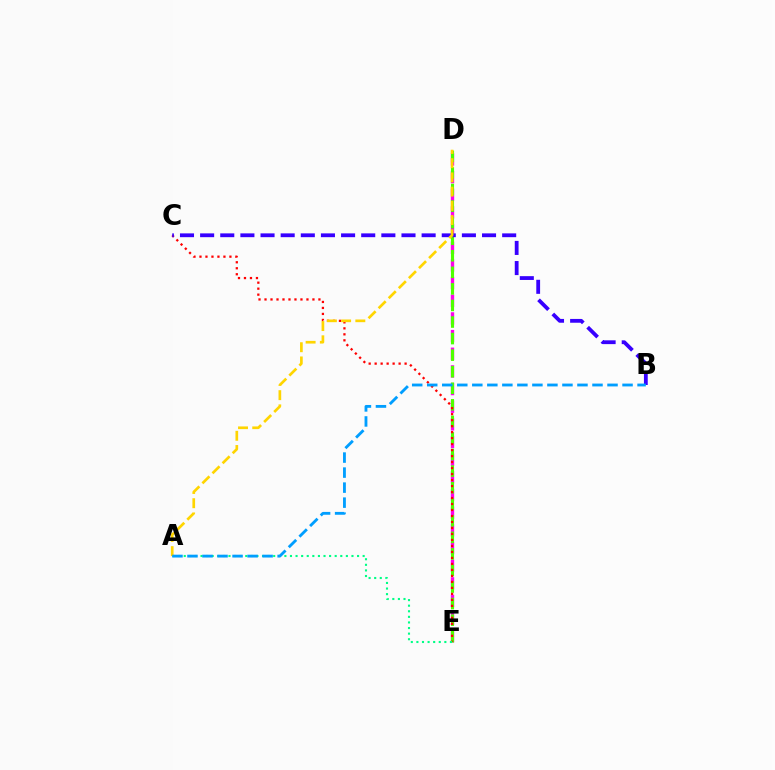{('D', 'E'): [{'color': '#ff00ed', 'line_style': 'dashed', 'thickness': 2.4}, {'color': '#4fff00', 'line_style': 'dashed', 'thickness': 2.25}], ('C', 'E'): [{'color': '#ff0000', 'line_style': 'dotted', 'thickness': 1.63}], ('B', 'C'): [{'color': '#3700ff', 'line_style': 'dashed', 'thickness': 2.74}], ('A', 'E'): [{'color': '#00ff86', 'line_style': 'dotted', 'thickness': 1.52}], ('A', 'D'): [{'color': '#ffd500', 'line_style': 'dashed', 'thickness': 1.93}], ('A', 'B'): [{'color': '#009eff', 'line_style': 'dashed', 'thickness': 2.04}]}